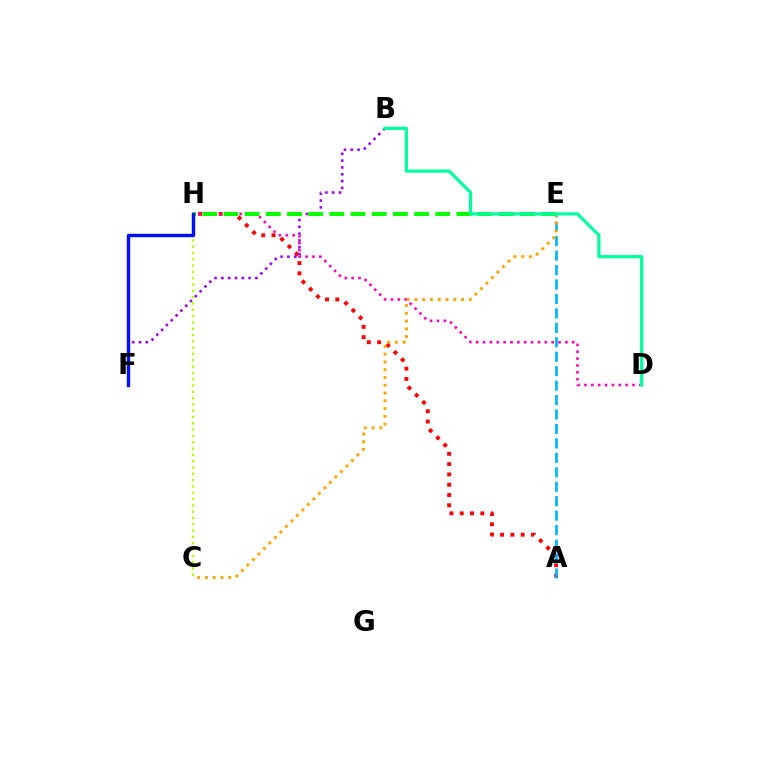{('A', 'H'): [{'color': '#ff0000', 'line_style': 'dotted', 'thickness': 2.8}], ('D', 'H'): [{'color': '#ff00bd', 'line_style': 'dotted', 'thickness': 1.87}], ('A', 'E'): [{'color': '#00b5ff', 'line_style': 'dashed', 'thickness': 1.96}], ('C', 'E'): [{'color': '#ffa500', 'line_style': 'dotted', 'thickness': 2.11}], ('B', 'F'): [{'color': '#9b00ff', 'line_style': 'dotted', 'thickness': 1.85}], ('E', 'H'): [{'color': '#08ff00', 'line_style': 'dashed', 'thickness': 2.88}], ('B', 'D'): [{'color': '#00ff9d', 'line_style': 'solid', 'thickness': 2.31}], ('C', 'H'): [{'color': '#b3ff00', 'line_style': 'dotted', 'thickness': 1.71}], ('F', 'H'): [{'color': '#0010ff', 'line_style': 'solid', 'thickness': 2.45}]}